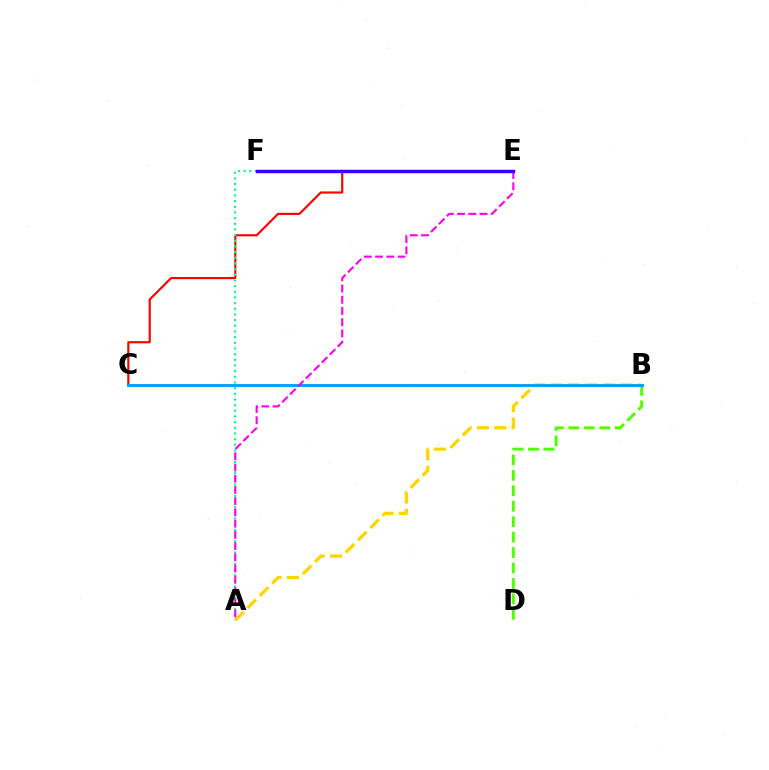{('B', 'D'): [{'color': '#4fff00', 'line_style': 'dashed', 'thickness': 2.1}], ('C', 'E'): [{'color': '#ff0000', 'line_style': 'solid', 'thickness': 1.55}], ('A', 'B'): [{'color': '#ffd500', 'line_style': 'dashed', 'thickness': 2.35}], ('B', 'C'): [{'color': '#009eff', 'line_style': 'solid', 'thickness': 2.06}], ('A', 'F'): [{'color': '#00ff86', 'line_style': 'dotted', 'thickness': 1.54}], ('A', 'E'): [{'color': '#ff00ed', 'line_style': 'dashed', 'thickness': 1.53}], ('E', 'F'): [{'color': '#3700ff', 'line_style': 'solid', 'thickness': 2.48}]}